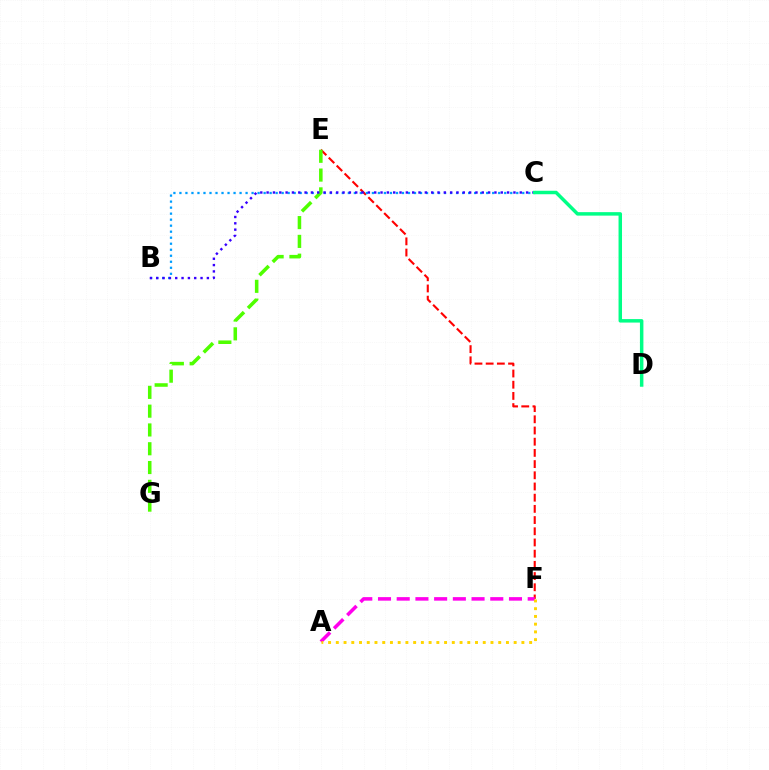{('E', 'F'): [{'color': '#ff0000', 'line_style': 'dashed', 'thickness': 1.52}], ('B', 'C'): [{'color': '#009eff', 'line_style': 'dotted', 'thickness': 1.63}, {'color': '#3700ff', 'line_style': 'dotted', 'thickness': 1.72}], ('E', 'G'): [{'color': '#4fff00', 'line_style': 'dashed', 'thickness': 2.55}], ('A', 'F'): [{'color': '#ff00ed', 'line_style': 'dashed', 'thickness': 2.54}, {'color': '#ffd500', 'line_style': 'dotted', 'thickness': 2.1}], ('C', 'D'): [{'color': '#00ff86', 'line_style': 'solid', 'thickness': 2.5}]}